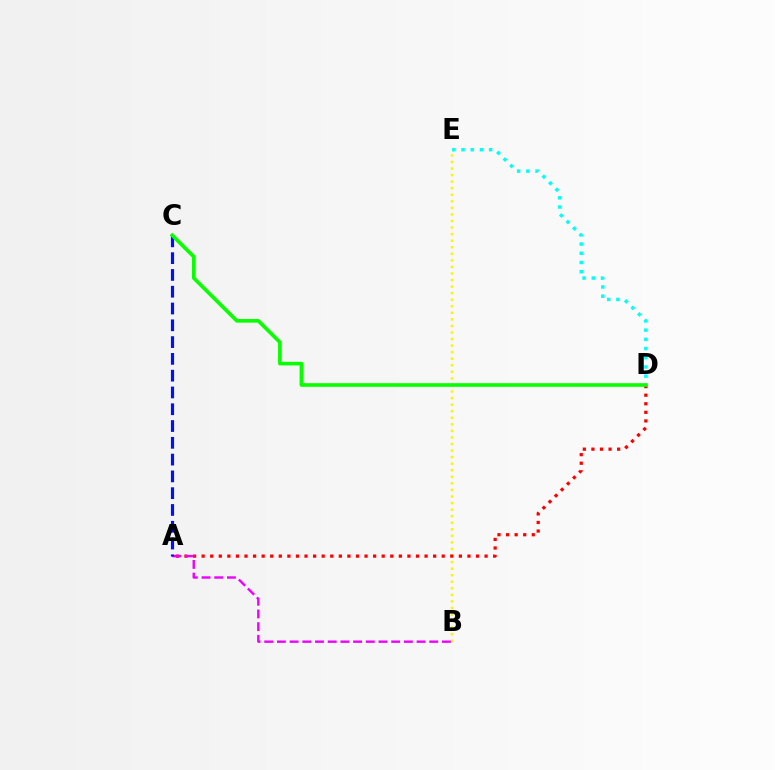{('B', 'E'): [{'color': '#fcf500', 'line_style': 'dotted', 'thickness': 1.78}], ('D', 'E'): [{'color': '#00fff6', 'line_style': 'dotted', 'thickness': 2.5}], ('A', 'D'): [{'color': '#ff0000', 'line_style': 'dotted', 'thickness': 2.33}], ('A', 'B'): [{'color': '#ee00ff', 'line_style': 'dashed', 'thickness': 1.72}], ('A', 'C'): [{'color': '#0010ff', 'line_style': 'dashed', 'thickness': 2.28}], ('C', 'D'): [{'color': '#08ff00', 'line_style': 'solid', 'thickness': 2.61}]}